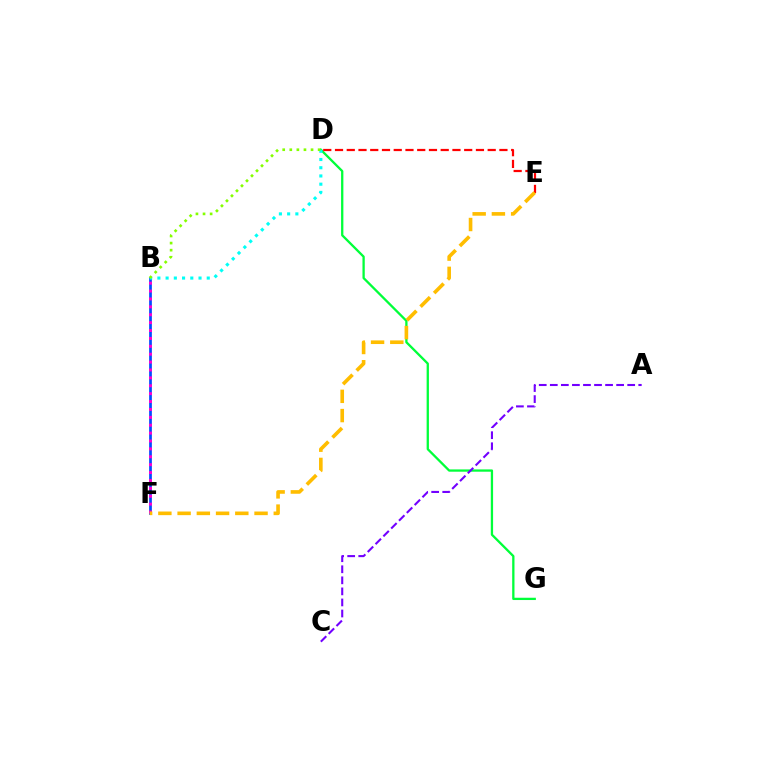{('B', 'F'): [{'color': '#004bff', 'line_style': 'solid', 'thickness': 1.96}, {'color': '#ff00cf', 'line_style': 'dotted', 'thickness': 2.14}], ('D', 'G'): [{'color': '#00ff39', 'line_style': 'solid', 'thickness': 1.65}], ('A', 'C'): [{'color': '#7200ff', 'line_style': 'dashed', 'thickness': 1.5}], ('D', 'E'): [{'color': '#ff0000', 'line_style': 'dashed', 'thickness': 1.6}], ('E', 'F'): [{'color': '#ffbd00', 'line_style': 'dashed', 'thickness': 2.61}], ('B', 'D'): [{'color': '#00fff6', 'line_style': 'dotted', 'thickness': 2.24}, {'color': '#84ff00', 'line_style': 'dotted', 'thickness': 1.92}]}